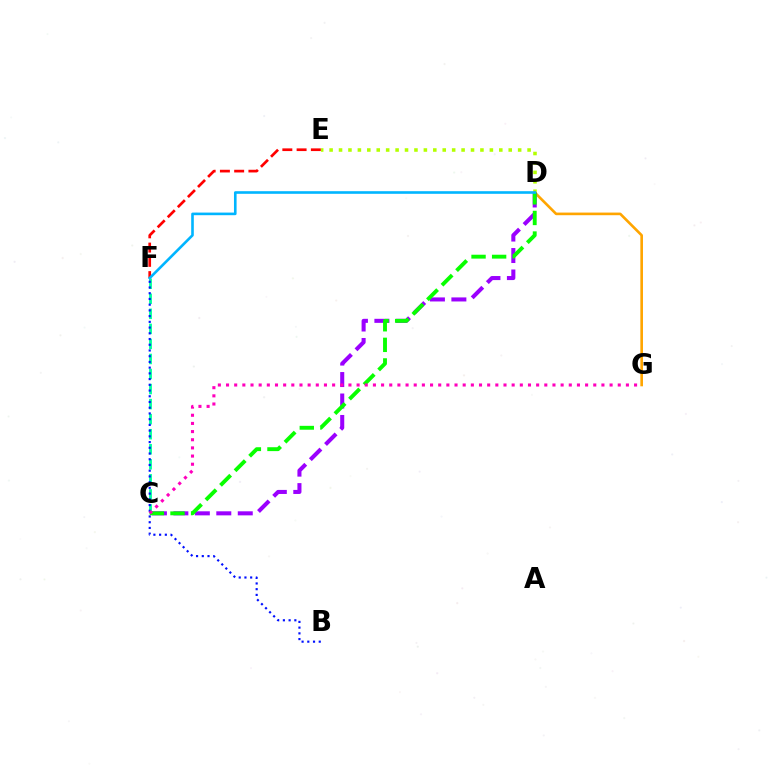{('E', 'F'): [{'color': '#ff0000', 'line_style': 'dashed', 'thickness': 1.94}], ('D', 'E'): [{'color': '#b3ff00', 'line_style': 'dotted', 'thickness': 2.56}], ('D', 'G'): [{'color': '#ffa500', 'line_style': 'solid', 'thickness': 1.89}], ('C', 'D'): [{'color': '#9b00ff', 'line_style': 'dashed', 'thickness': 2.92}, {'color': '#08ff00', 'line_style': 'dashed', 'thickness': 2.8}], ('C', 'F'): [{'color': '#00ff9d', 'line_style': 'dashed', 'thickness': 2.04}], ('B', 'F'): [{'color': '#0010ff', 'line_style': 'dotted', 'thickness': 1.56}], ('D', 'F'): [{'color': '#00b5ff', 'line_style': 'solid', 'thickness': 1.88}], ('C', 'G'): [{'color': '#ff00bd', 'line_style': 'dotted', 'thickness': 2.22}]}